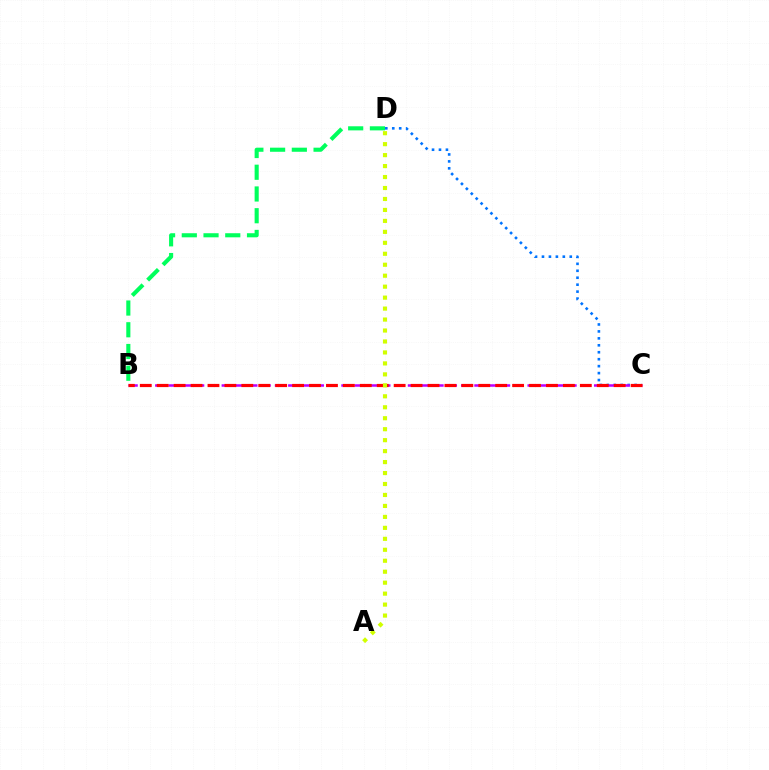{('C', 'D'): [{'color': '#0074ff', 'line_style': 'dotted', 'thickness': 1.89}], ('B', 'C'): [{'color': '#b900ff', 'line_style': 'dashed', 'thickness': 1.81}, {'color': '#ff0000', 'line_style': 'dashed', 'thickness': 2.3}], ('B', 'D'): [{'color': '#00ff5c', 'line_style': 'dashed', 'thickness': 2.95}], ('A', 'D'): [{'color': '#d1ff00', 'line_style': 'dotted', 'thickness': 2.98}]}